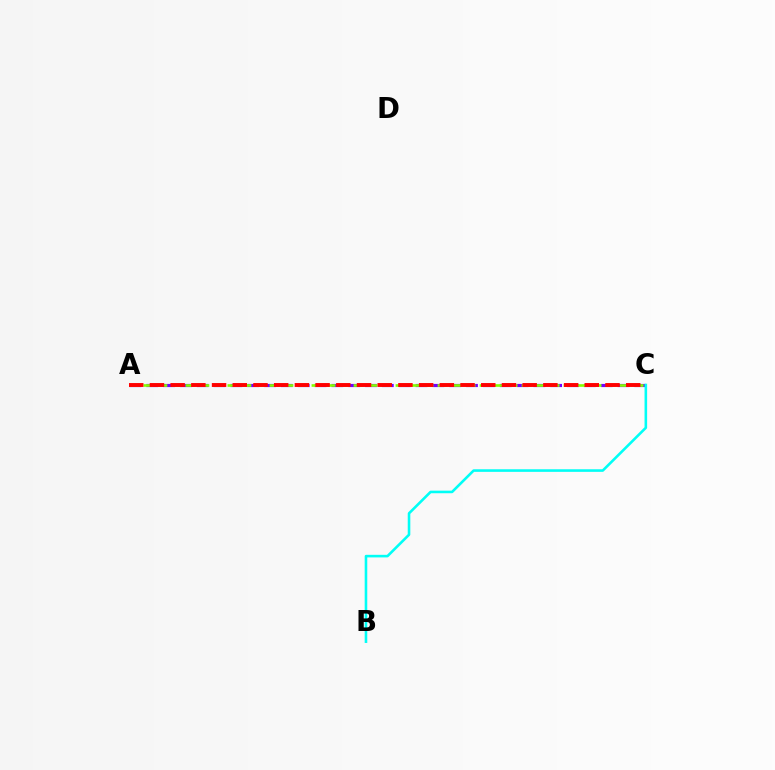{('A', 'C'): [{'color': '#7200ff', 'line_style': 'dashed', 'thickness': 2.29}, {'color': '#84ff00', 'line_style': 'dashed', 'thickness': 1.9}, {'color': '#ff0000', 'line_style': 'dashed', 'thickness': 2.81}], ('B', 'C'): [{'color': '#00fff6', 'line_style': 'solid', 'thickness': 1.86}]}